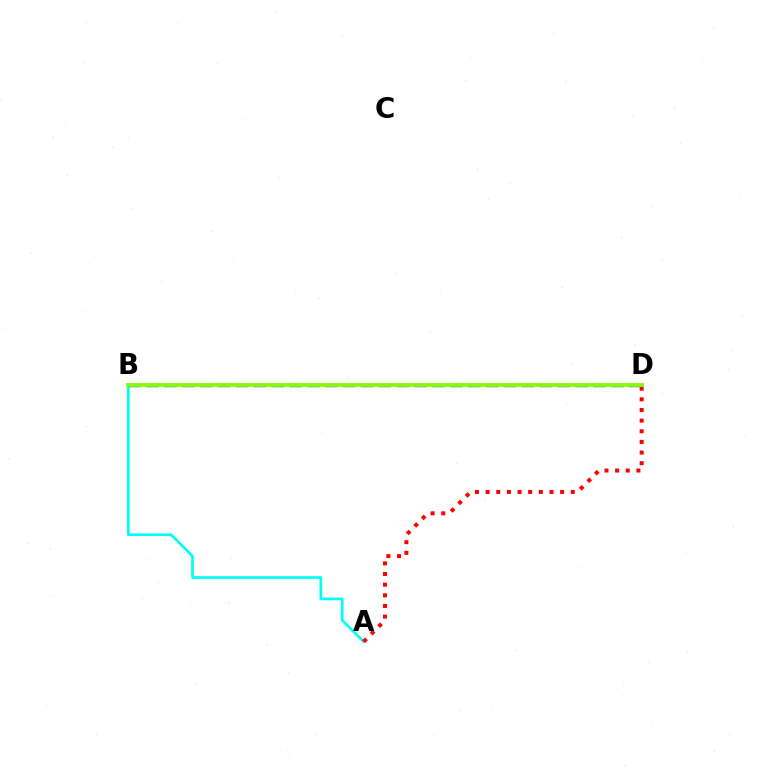{('A', 'B'): [{'color': '#00fff6', 'line_style': 'solid', 'thickness': 1.93}], ('A', 'D'): [{'color': '#ff0000', 'line_style': 'dotted', 'thickness': 2.89}], ('B', 'D'): [{'color': '#7200ff', 'line_style': 'dashed', 'thickness': 2.43}, {'color': '#84ff00', 'line_style': 'solid', 'thickness': 2.75}]}